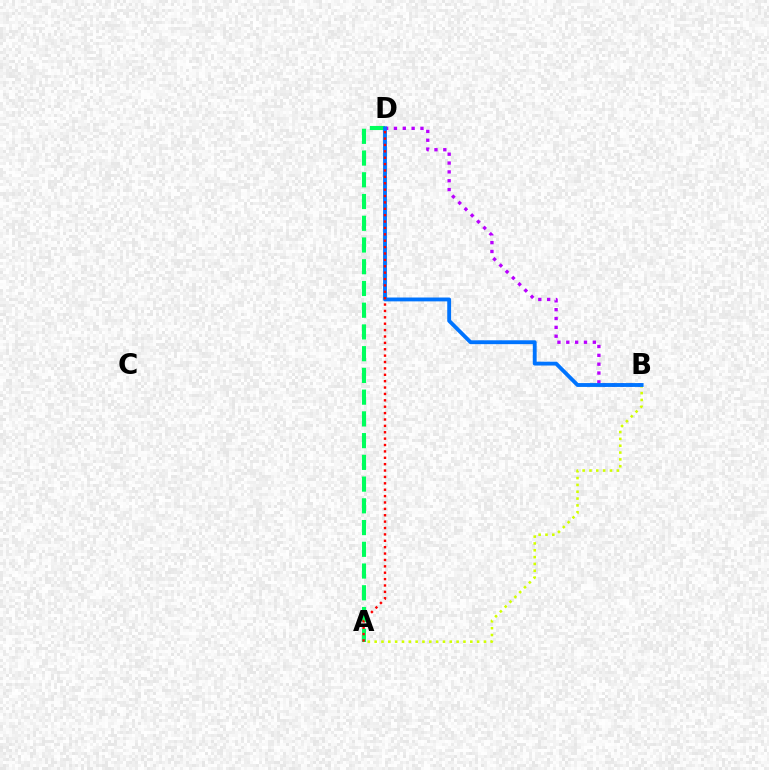{('A', 'D'): [{'color': '#00ff5c', 'line_style': 'dashed', 'thickness': 2.95}, {'color': '#ff0000', 'line_style': 'dotted', 'thickness': 1.73}], ('B', 'D'): [{'color': '#b900ff', 'line_style': 'dotted', 'thickness': 2.4}, {'color': '#0074ff', 'line_style': 'solid', 'thickness': 2.77}], ('A', 'B'): [{'color': '#d1ff00', 'line_style': 'dotted', 'thickness': 1.86}]}